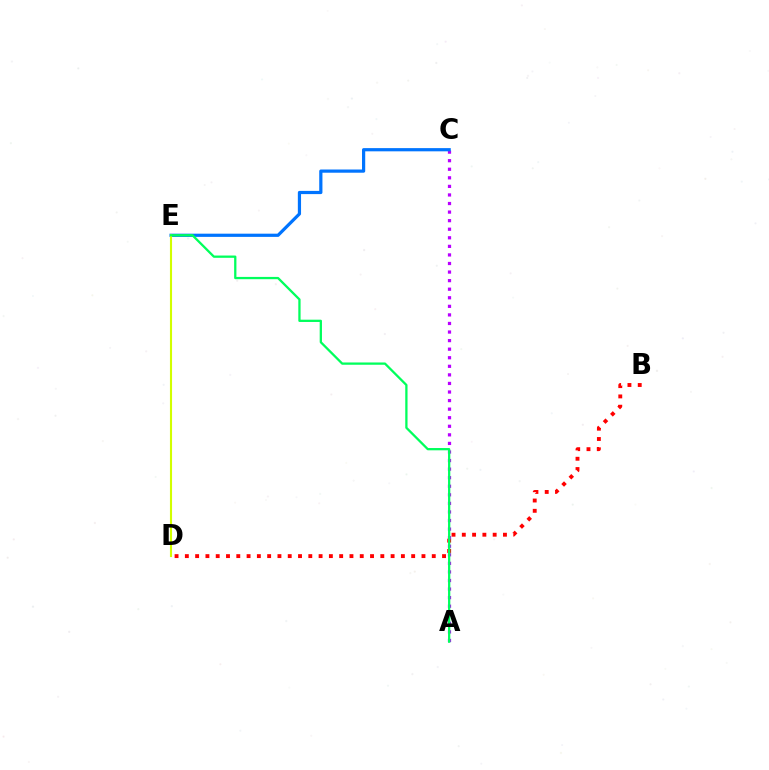{('B', 'D'): [{'color': '#ff0000', 'line_style': 'dotted', 'thickness': 2.8}], ('A', 'C'): [{'color': '#b900ff', 'line_style': 'dotted', 'thickness': 2.33}], ('C', 'E'): [{'color': '#0074ff', 'line_style': 'solid', 'thickness': 2.31}], ('D', 'E'): [{'color': '#d1ff00', 'line_style': 'solid', 'thickness': 1.52}], ('A', 'E'): [{'color': '#00ff5c', 'line_style': 'solid', 'thickness': 1.64}]}